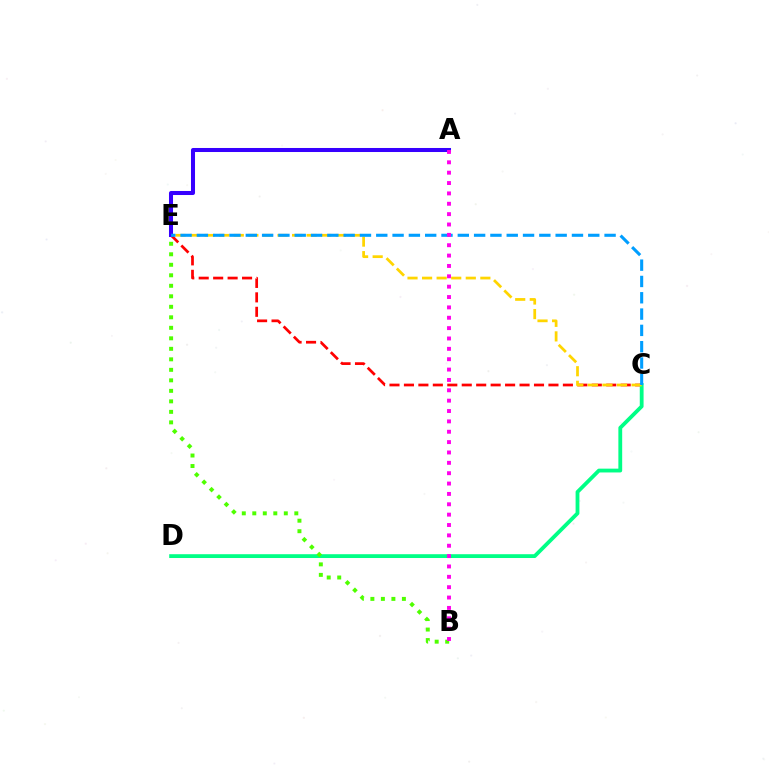{('C', 'E'): [{'color': '#ff0000', 'line_style': 'dashed', 'thickness': 1.96}, {'color': '#ffd500', 'line_style': 'dashed', 'thickness': 1.98}, {'color': '#009eff', 'line_style': 'dashed', 'thickness': 2.22}], ('C', 'D'): [{'color': '#00ff86', 'line_style': 'solid', 'thickness': 2.74}], ('A', 'E'): [{'color': '#3700ff', 'line_style': 'solid', 'thickness': 2.9}], ('B', 'E'): [{'color': '#4fff00', 'line_style': 'dotted', 'thickness': 2.85}], ('A', 'B'): [{'color': '#ff00ed', 'line_style': 'dotted', 'thickness': 2.82}]}